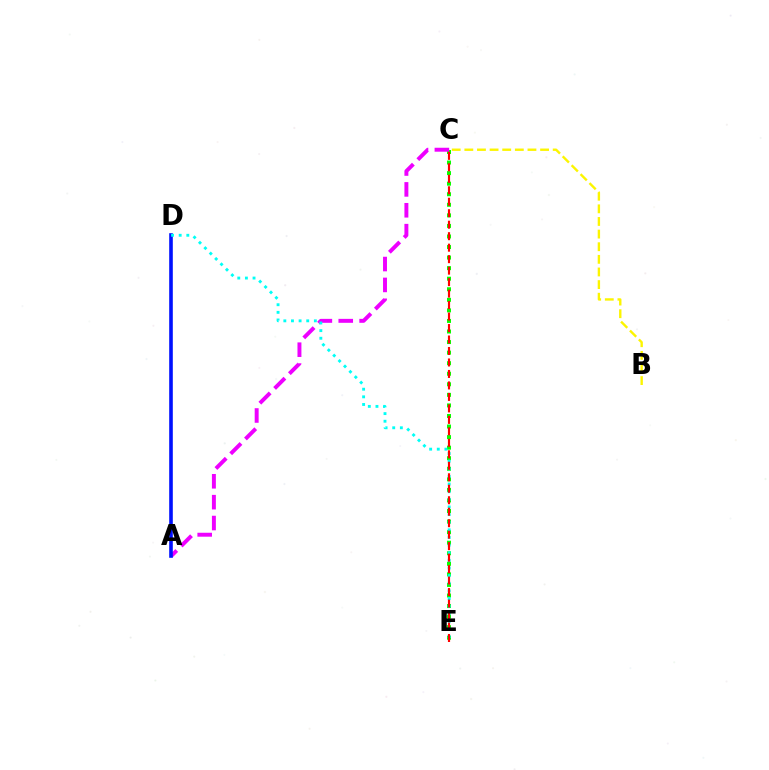{('B', 'C'): [{'color': '#fcf500', 'line_style': 'dashed', 'thickness': 1.72}], ('C', 'E'): [{'color': '#08ff00', 'line_style': 'dotted', 'thickness': 2.87}, {'color': '#ff0000', 'line_style': 'dashed', 'thickness': 1.56}], ('A', 'C'): [{'color': '#ee00ff', 'line_style': 'dashed', 'thickness': 2.84}], ('A', 'D'): [{'color': '#0010ff', 'line_style': 'solid', 'thickness': 2.6}], ('D', 'E'): [{'color': '#00fff6', 'line_style': 'dotted', 'thickness': 2.07}]}